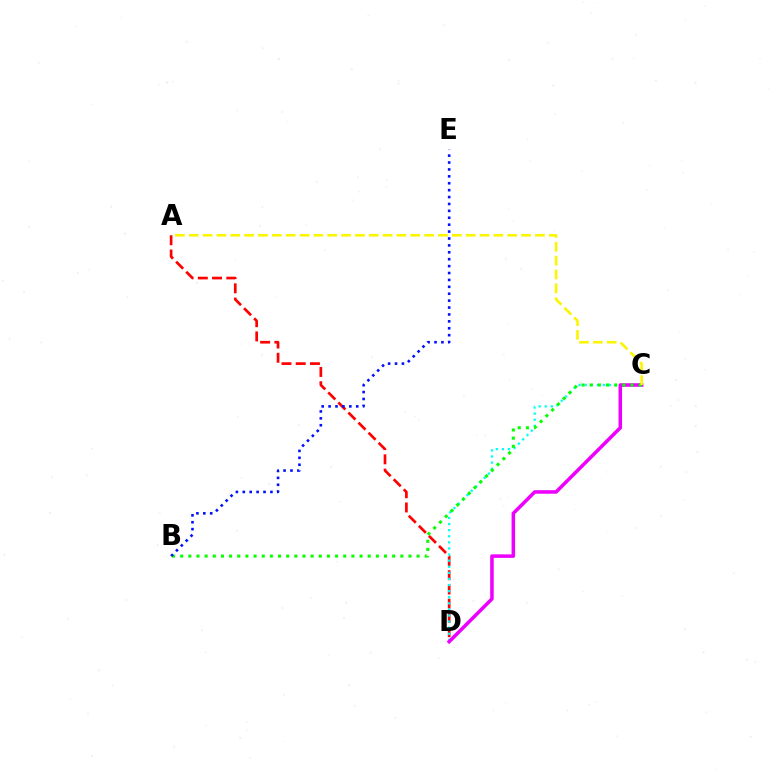{('A', 'D'): [{'color': '#ff0000', 'line_style': 'dashed', 'thickness': 1.94}], ('C', 'D'): [{'color': '#00fff6', 'line_style': 'dotted', 'thickness': 1.66}, {'color': '#ee00ff', 'line_style': 'solid', 'thickness': 2.54}], ('B', 'C'): [{'color': '#08ff00', 'line_style': 'dotted', 'thickness': 2.22}], ('A', 'C'): [{'color': '#fcf500', 'line_style': 'dashed', 'thickness': 1.88}], ('B', 'E'): [{'color': '#0010ff', 'line_style': 'dotted', 'thickness': 1.88}]}